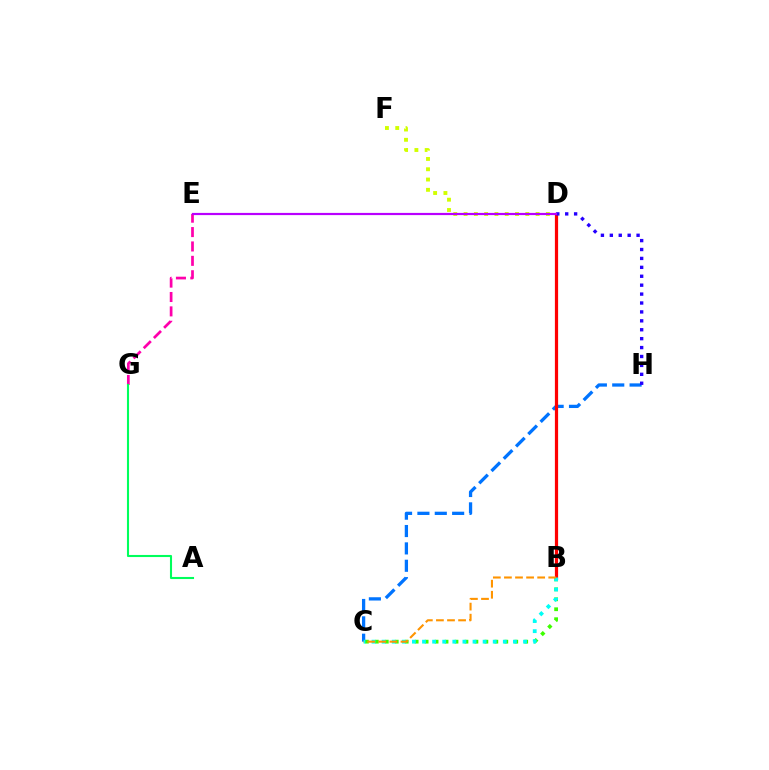{('D', 'F'): [{'color': '#d1ff00', 'line_style': 'dotted', 'thickness': 2.8}], ('B', 'C'): [{'color': '#3dff00', 'line_style': 'dotted', 'thickness': 2.71}, {'color': '#00fff6', 'line_style': 'dotted', 'thickness': 2.74}, {'color': '#ff9400', 'line_style': 'dashed', 'thickness': 1.51}], ('E', 'G'): [{'color': '#ff00ac', 'line_style': 'dashed', 'thickness': 1.95}], ('C', 'H'): [{'color': '#0074ff', 'line_style': 'dashed', 'thickness': 2.36}], ('A', 'G'): [{'color': '#00ff5c', 'line_style': 'solid', 'thickness': 1.51}], ('B', 'D'): [{'color': '#ff0000', 'line_style': 'solid', 'thickness': 2.32}], ('D', 'H'): [{'color': '#2500ff', 'line_style': 'dotted', 'thickness': 2.42}], ('D', 'E'): [{'color': '#b900ff', 'line_style': 'solid', 'thickness': 1.58}]}